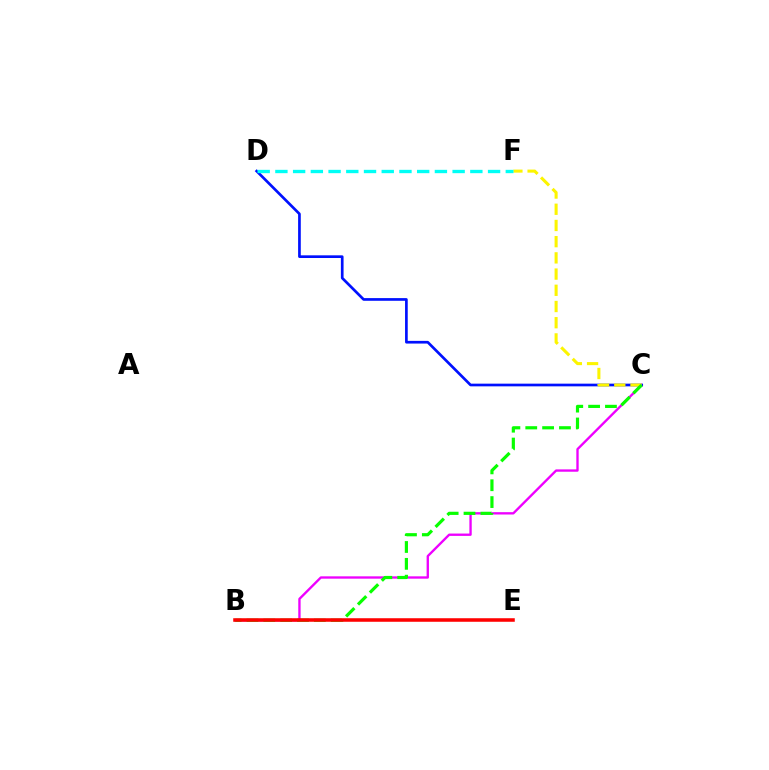{('B', 'C'): [{'color': '#ee00ff', 'line_style': 'solid', 'thickness': 1.69}, {'color': '#08ff00', 'line_style': 'dashed', 'thickness': 2.29}], ('C', 'D'): [{'color': '#0010ff', 'line_style': 'solid', 'thickness': 1.93}], ('C', 'F'): [{'color': '#fcf500', 'line_style': 'dashed', 'thickness': 2.2}], ('D', 'F'): [{'color': '#00fff6', 'line_style': 'dashed', 'thickness': 2.41}], ('B', 'E'): [{'color': '#ff0000', 'line_style': 'solid', 'thickness': 2.55}]}